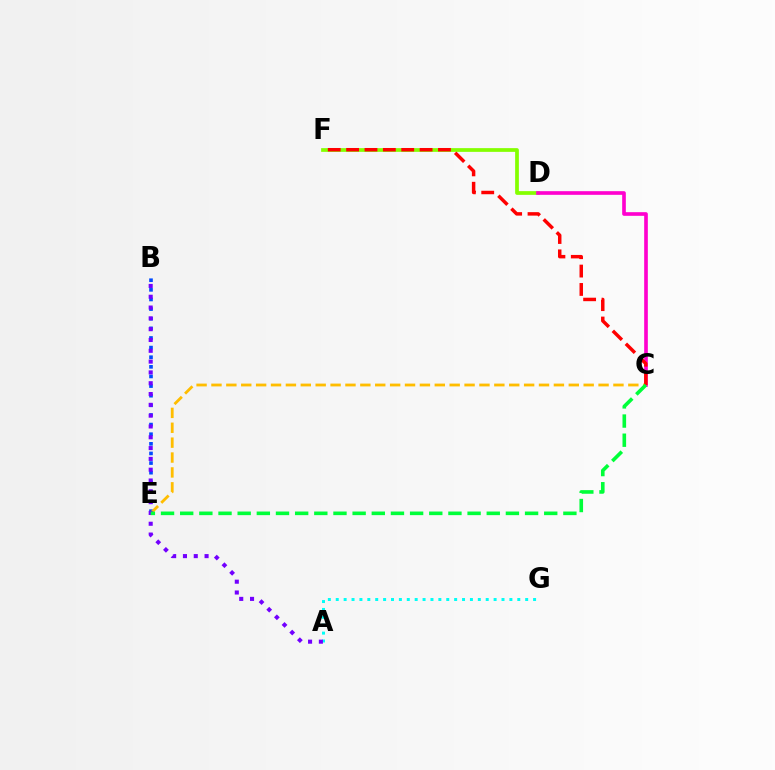{('D', 'F'): [{'color': '#84ff00', 'line_style': 'solid', 'thickness': 2.68}], ('C', 'D'): [{'color': '#ff00cf', 'line_style': 'solid', 'thickness': 2.63}], ('B', 'E'): [{'color': '#004bff', 'line_style': 'dotted', 'thickness': 2.61}], ('C', 'E'): [{'color': '#ffbd00', 'line_style': 'dashed', 'thickness': 2.02}, {'color': '#00ff39', 'line_style': 'dashed', 'thickness': 2.6}], ('A', 'G'): [{'color': '#00fff6', 'line_style': 'dotted', 'thickness': 2.14}], ('A', 'B'): [{'color': '#7200ff', 'line_style': 'dotted', 'thickness': 2.94}], ('C', 'F'): [{'color': '#ff0000', 'line_style': 'dashed', 'thickness': 2.5}]}